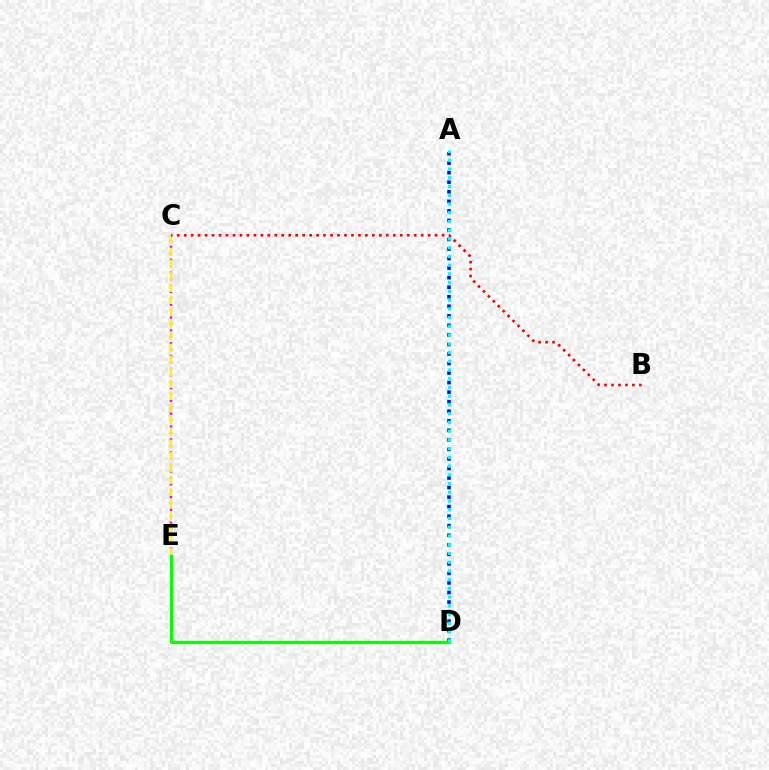{('A', 'D'): [{'color': '#0010ff', 'line_style': 'dotted', 'thickness': 2.59}, {'color': '#00fff6', 'line_style': 'dotted', 'thickness': 2.37}], ('C', 'E'): [{'color': '#ee00ff', 'line_style': 'dotted', 'thickness': 1.74}, {'color': '#fcf500', 'line_style': 'dashed', 'thickness': 1.63}], ('B', 'C'): [{'color': '#ff0000', 'line_style': 'dotted', 'thickness': 1.89}], ('D', 'E'): [{'color': '#08ff00', 'line_style': 'solid', 'thickness': 2.18}]}